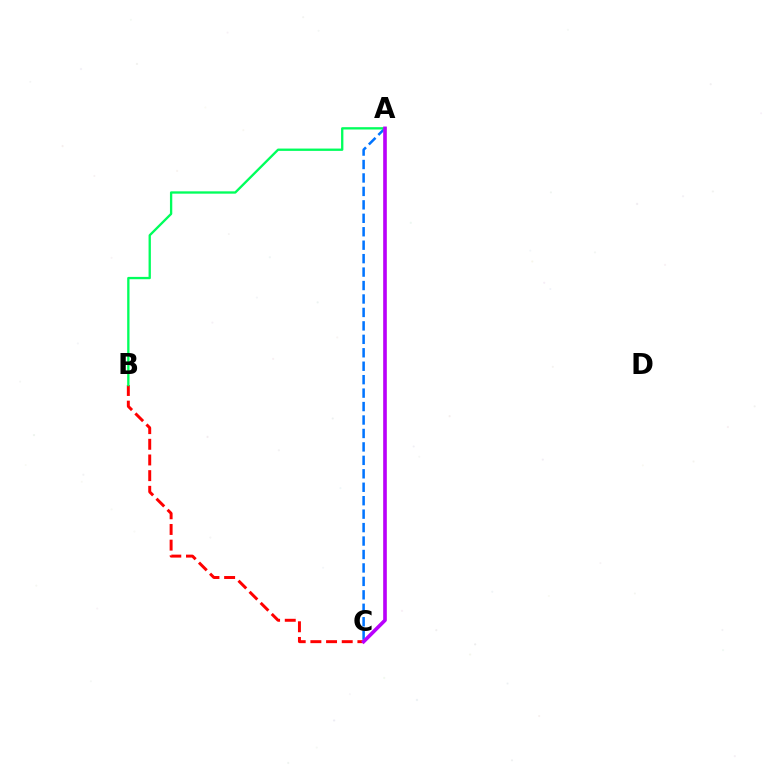{('B', 'C'): [{'color': '#ff0000', 'line_style': 'dashed', 'thickness': 2.13}], ('A', 'C'): [{'color': '#0074ff', 'line_style': 'dashed', 'thickness': 1.83}, {'color': '#d1ff00', 'line_style': 'solid', 'thickness': 1.83}, {'color': '#b900ff', 'line_style': 'solid', 'thickness': 2.59}], ('A', 'B'): [{'color': '#00ff5c', 'line_style': 'solid', 'thickness': 1.67}]}